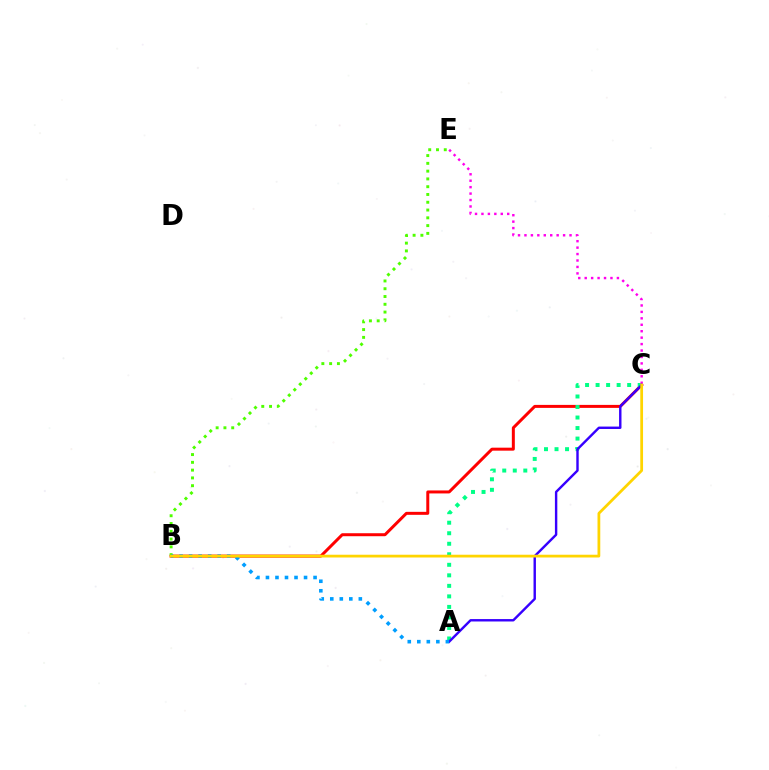{('B', 'C'): [{'color': '#ff0000', 'line_style': 'solid', 'thickness': 2.15}, {'color': '#ffd500', 'line_style': 'solid', 'thickness': 1.99}], ('A', 'C'): [{'color': '#00ff86', 'line_style': 'dotted', 'thickness': 2.86}, {'color': '#3700ff', 'line_style': 'solid', 'thickness': 1.74}], ('B', 'E'): [{'color': '#4fff00', 'line_style': 'dotted', 'thickness': 2.11}], ('C', 'E'): [{'color': '#ff00ed', 'line_style': 'dotted', 'thickness': 1.75}], ('A', 'B'): [{'color': '#009eff', 'line_style': 'dotted', 'thickness': 2.59}]}